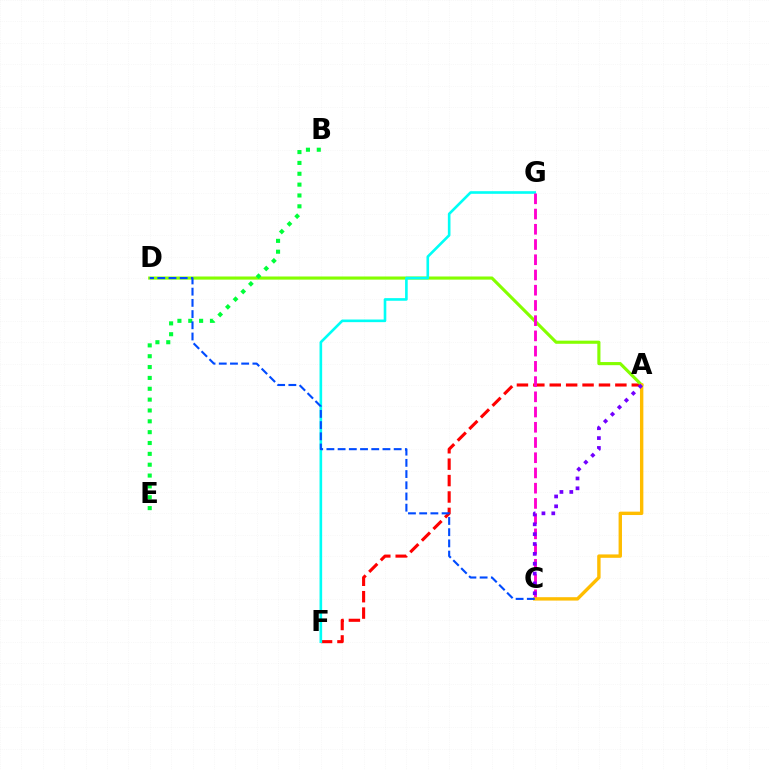{('A', 'F'): [{'color': '#ff0000', 'line_style': 'dashed', 'thickness': 2.23}], ('A', 'D'): [{'color': '#84ff00', 'line_style': 'solid', 'thickness': 2.25}], ('B', 'E'): [{'color': '#00ff39', 'line_style': 'dotted', 'thickness': 2.95}], ('F', 'G'): [{'color': '#00fff6', 'line_style': 'solid', 'thickness': 1.89}], ('C', 'G'): [{'color': '#ff00cf', 'line_style': 'dashed', 'thickness': 2.07}], ('A', 'C'): [{'color': '#ffbd00', 'line_style': 'solid', 'thickness': 2.44}, {'color': '#7200ff', 'line_style': 'dotted', 'thickness': 2.68}], ('C', 'D'): [{'color': '#004bff', 'line_style': 'dashed', 'thickness': 1.52}]}